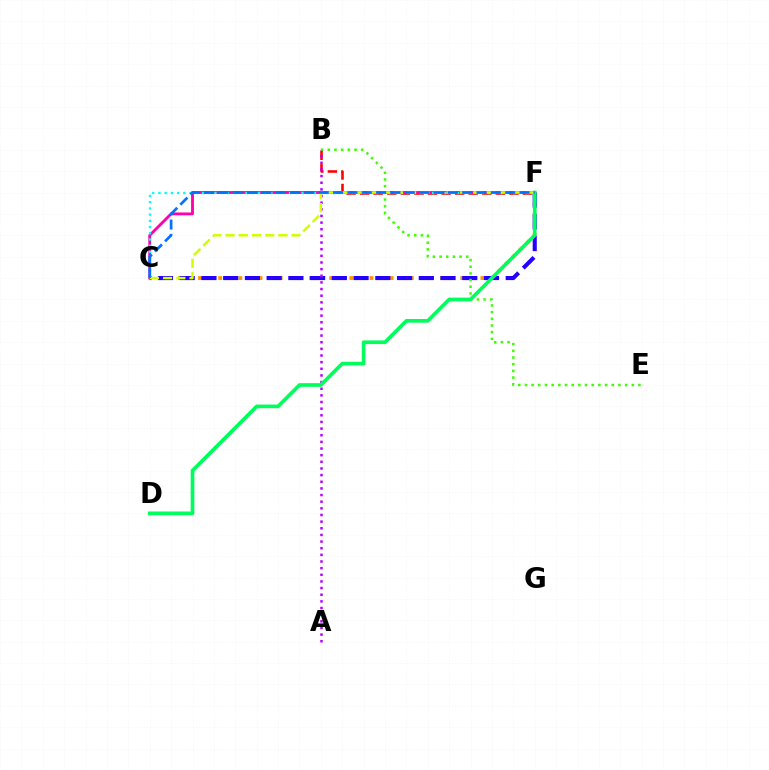{('B', 'F'): [{'color': '#ff0000', 'line_style': 'dashed', 'thickness': 1.84}], ('C', 'F'): [{'color': '#ff9400', 'line_style': 'dotted', 'thickness': 2.74}, {'color': '#2500ff', 'line_style': 'dashed', 'thickness': 2.95}, {'color': '#ff00ac', 'line_style': 'solid', 'thickness': 2.05}, {'color': '#00fff6', 'line_style': 'dotted', 'thickness': 1.69}, {'color': '#d1ff00', 'line_style': 'dashed', 'thickness': 1.8}, {'color': '#0074ff', 'line_style': 'dashed', 'thickness': 1.95}], ('B', 'E'): [{'color': '#3dff00', 'line_style': 'dotted', 'thickness': 1.81}], ('A', 'B'): [{'color': '#b900ff', 'line_style': 'dotted', 'thickness': 1.81}], ('D', 'F'): [{'color': '#00ff5c', 'line_style': 'solid', 'thickness': 2.64}]}